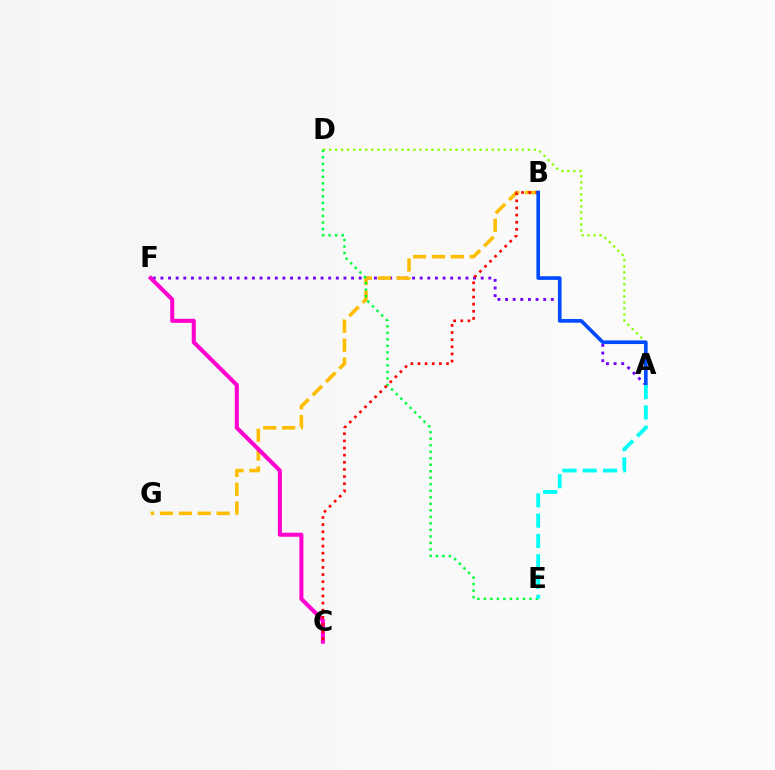{('A', 'F'): [{'color': '#7200ff', 'line_style': 'dotted', 'thickness': 2.07}], ('B', 'G'): [{'color': '#ffbd00', 'line_style': 'dashed', 'thickness': 2.57}], ('C', 'F'): [{'color': '#ff00cf', 'line_style': 'solid', 'thickness': 2.92}], ('A', 'D'): [{'color': '#84ff00', 'line_style': 'dotted', 'thickness': 1.64}], ('D', 'E'): [{'color': '#00ff39', 'line_style': 'dotted', 'thickness': 1.77}], ('B', 'C'): [{'color': '#ff0000', 'line_style': 'dotted', 'thickness': 1.94}], ('A', 'B'): [{'color': '#004bff', 'line_style': 'solid', 'thickness': 2.61}], ('A', 'E'): [{'color': '#00fff6', 'line_style': 'dashed', 'thickness': 2.76}]}